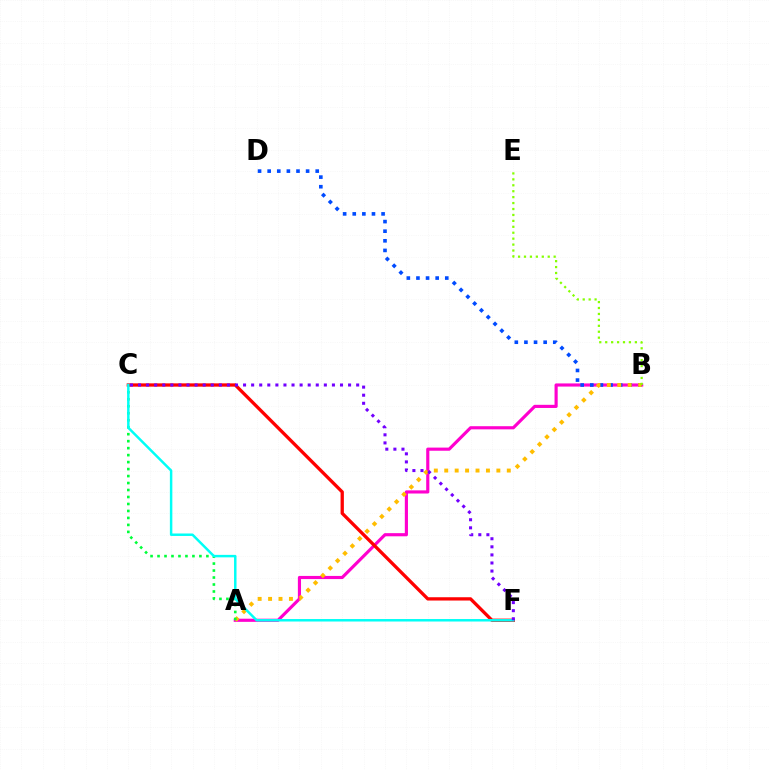{('A', 'B'): [{'color': '#ff00cf', 'line_style': 'solid', 'thickness': 2.26}, {'color': '#ffbd00', 'line_style': 'dotted', 'thickness': 2.83}], ('B', 'D'): [{'color': '#004bff', 'line_style': 'dotted', 'thickness': 2.61}], ('A', 'C'): [{'color': '#00ff39', 'line_style': 'dotted', 'thickness': 1.9}], ('B', 'E'): [{'color': '#84ff00', 'line_style': 'dotted', 'thickness': 1.61}], ('C', 'F'): [{'color': '#ff0000', 'line_style': 'solid', 'thickness': 2.37}, {'color': '#00fff6', 'line_style': 'solid', 'thickness': 1.78}, {'color': '#7200ff', 'line_style': 'dotted', 'thickness': 2.19}]}